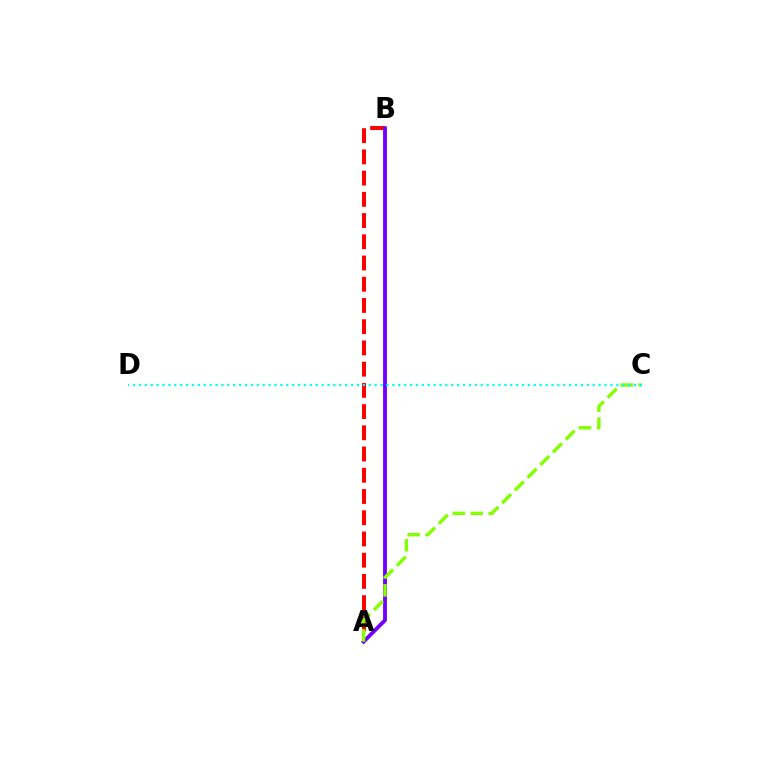{('A', 'B'): [{'color': '#ff0000', 'line_style': 'dashed', 'thickness': 2.88}, {'color': '#7200ff', 'line_style': 'solid', 'thickness': 2.77}], ('A', 'C'): [{'color': '#84ff00', 'line_style': 'dashed', 'thickness': 2.44}], ('C', 'D'): [{'color': '#00fff6', 'line_style': 'dotted', 'thickness': 1.6}]}